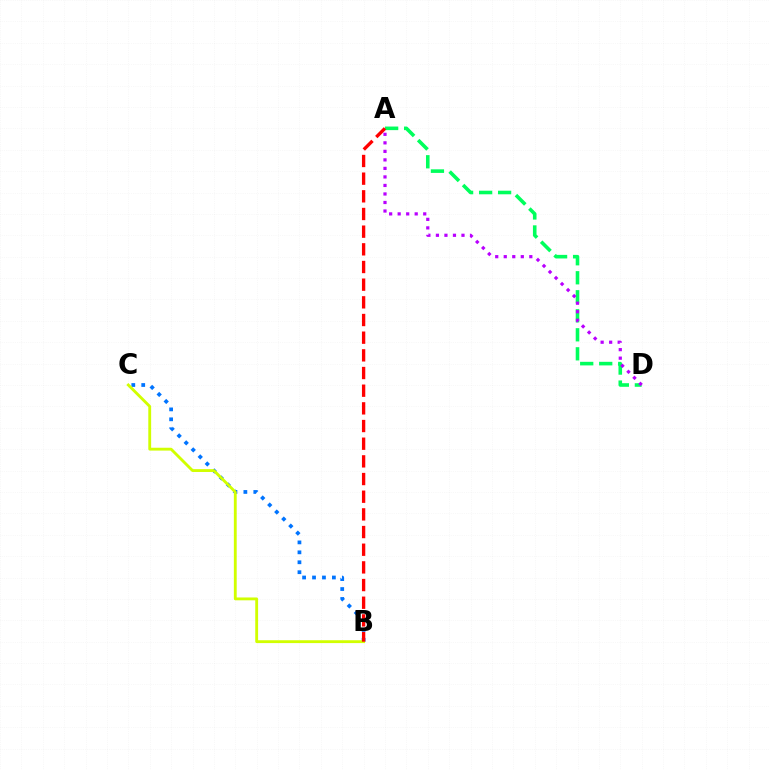{('A', 'D'): [{'color': '#00ff5c', 'line_style': 'dashed', 'thickness': 2.58}, {'color': '#b900ff', 'line_style': 'dotted', 'thickness': 2.32}], ('B', 'C'): [{'color': '#0074ff', 'line_style': 'dotted', 'thickness': 2.7}, {'color': '#d1ff00', 'line_style': 'solid', 'thickness': 2.05}], ('A', 'B'): [{'color': '#ff0000', 'line_style': 'dashed', 'thickness': 2.4}]}